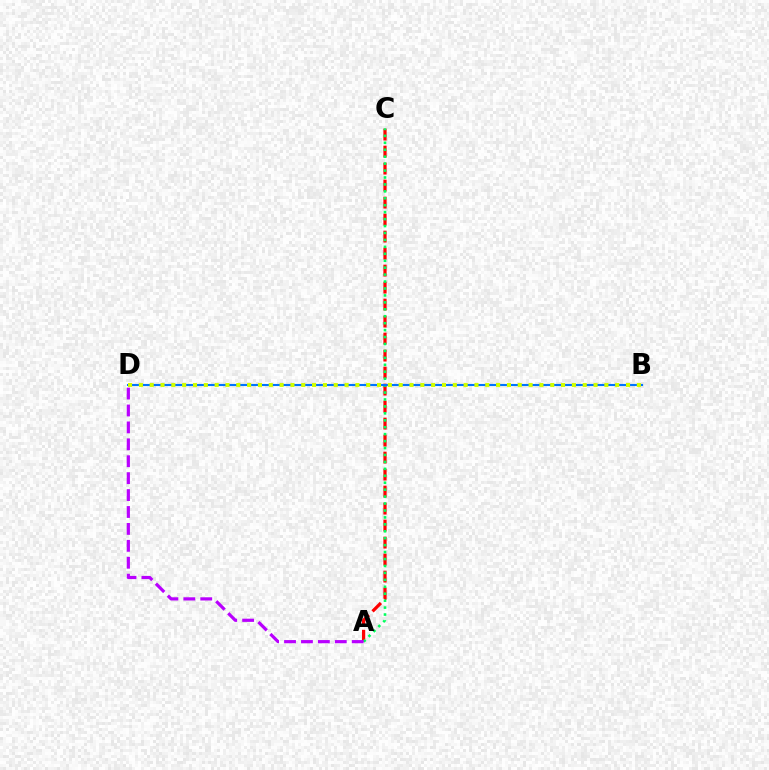{('A', 'C'): [{'color': '#ff0000', 'line_style': 'dashed', 'thickness': 2.31}, {'color': '#00ff5c', 'line_style': 'dotted', 'thickness': 1.88}], ('A', 'D'): [{'color': '#b900ff', 'line_style': 'dashed', 'thickness': 2.3}], ('B', 'D'): [{'color': '#0074ff', 'line_style': 'solid', 'thickness': 1.52}, {'color': '#d1ff00', 'line_style': 'dotted', 'thickness': 2.94}]}